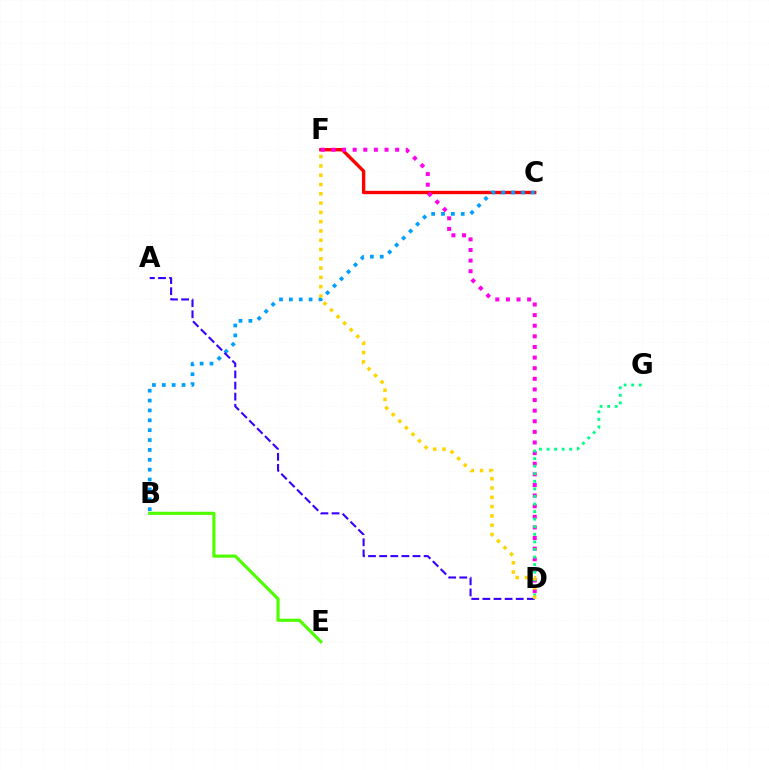{('C', 'F'): [{'color': '#ff0000', 'line_style': 'solid', 'thickness': 2.42}], ('D', 'F'): [{'color': '#ff00ed', 'line_style': 'dotted', 'thickness': 2.88}, {'color': '#ffd500', 'line_style': 'dotted', 'thickness': 2.52}], ('D', 'G'): [{'color': '#00ff86', 'line_style': 'dotted', 'thickness': 2.06}], ('B', 'C'): [{'color': '#009eff', 'line_style': 'dotted', 'thickness': 2.68}], ('B', 'E'): [{'color': '#4fff00', 'line_style': 'solid', 'thickness': 2.26}], ('A', 'D'): [{'color': '#3700ff', 'line_style': 'dashed', 'thickness': 1.51}]}